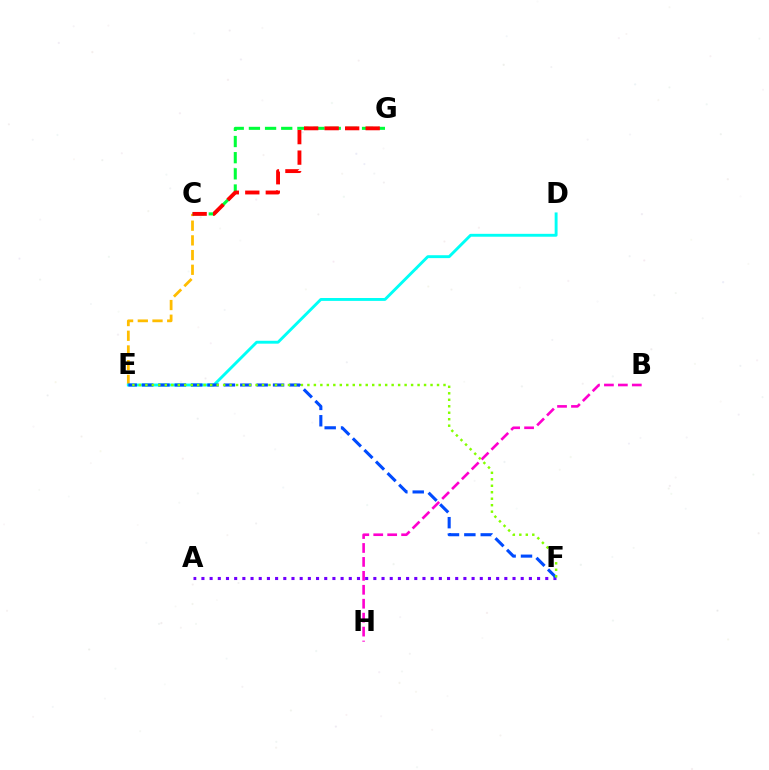{('C', 'E'): [{'color': '#ffbd00', 'line_style': 'dashed', 'thickness': 2.0}], ('B', 'H'): [{'color': '#ff00cf', 'line_style': 'dashed', 'thickness': 1.89}], ('C', 'G'): [{'color': '#00ff39', 'line_style': 'dashed', 'thickness': 2.2}, {'color': '#ff0000', 'line_style': 'dashed', 'thickness': 2.79}], ('D', 'E'): [{'color': '#00fff6', 'line_style': 'solid', 'thickness': 2.08}], ('A', 'F'): [{'color': '#7200ff', 'line_style': 'dotted', 'thickness': 2.22}], ('E', 'F'): [{'color': '#004bff', 'line_style': 'dashed', 'thickness': 2.22}, {'color': '#84ff00', 'line_style': 'dotted', 'thickness': 1.76}]}